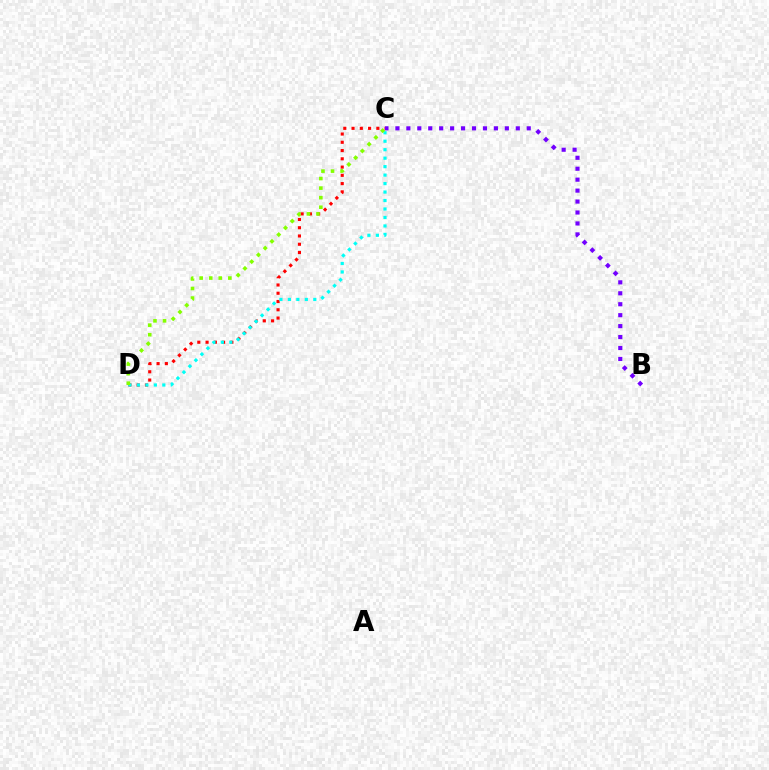{('C', 'D'): [{'color': '#ff0000', 'line_style': 'dotted', 'thickness': 2.25}, {'color': '#00fff6', 'line_style': 'dotted', 'thickness': 2.3}, {'color': '#84ff00', 'line_style': 'dotted', 'thickness': 2.6}], ('B', 'C'): [{'color': '#7200ff', 'line_style': 'dotted', 'thickness': 2.97}]}